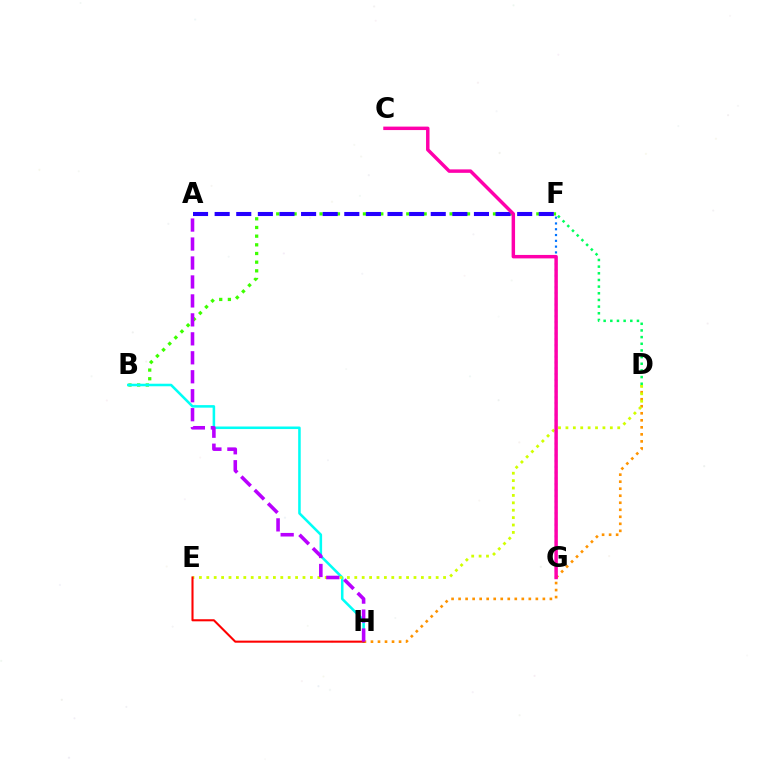{('F', 'G'): [{'color': '#0074ff', 'line_style': 'dotted', 'thickness': 1.57}], ('B', 'F'): [{'color': '#3dff00', 'line_style': 'dotted', 'thickness': 2.36}], ('B', 'H'): [{'color': '#00fff6', 'line_style': 'solid', 'thickness': 1.84}], ('D', 'H'): [{'color': '#ff9400', 'line_style': 'dotted', 'thickness': 1.91}], ('A', 'F'): [{'color': '#2500ff', 'line_style': 'dashed', 'thickness': 2.94}], ('D', 'E'): [{'color': '#d1ff00', 'line_style': 'dotted', 'thickness': 2.01}], ('C', 'G'): [{'color': '#ff00ac', 'line_style': 'solid', 'thickness': 2.49}], ('E', 'H'): [{'color': '#ff0000', 'line_style': 'solid', 'thickness': 1.5}], ('D', 'F'): [{'color': '#00ff5c', 'line_style': 'dotted', 'thickness': 1.81}], ('A', 'H'): [{'color': '#b900ff', 'line_style': 'dashed', 'thickness': 2.58}]}